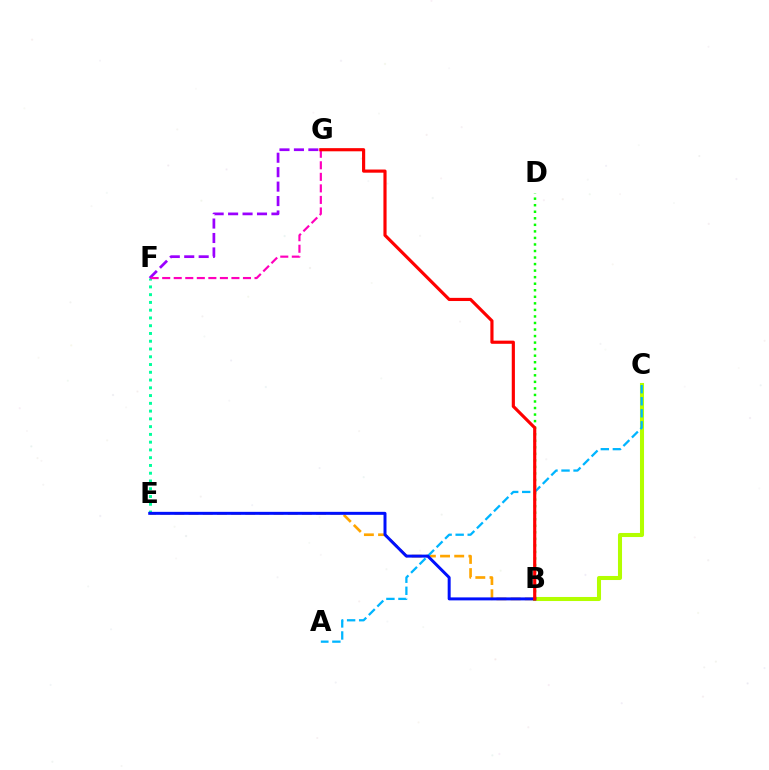{('B', 'C'): [{'color': '#b3ff00', 'line_style': 'solid', 'thickness': 2.92}], ('B', 'E'): [{'color': '#ffa500', 'line_style': 'dashed', 'thickness': 1.92}, {'color': '#0010ff', 'line_style': 'solid', 'thickness': 2.15}], ('E', 'F'): [{'color': '#00ff9d', 'line_style': 'dotted', 'thickness': 2.11}], ('F', 'G'): [{'color': '#9b00ff', 'line_style': 'dashed', 'thickness': 1.96}, {'color': '#ff00bd', 'line_style': 'dashed', 'thickness': 1.57}], ('A', 'C'): [{'color': '#00b5ff', 'line_style': 'dashed', 'thickness': 1.64}], ('B', 'D'): [{'color': '#08ff00', 'line_style': 'dotted', 'thickness': 1.78}], ('B', 'G'): [{'color': '#ff0000', 'line_style': 'solid', 'thickness': 2.27}]}